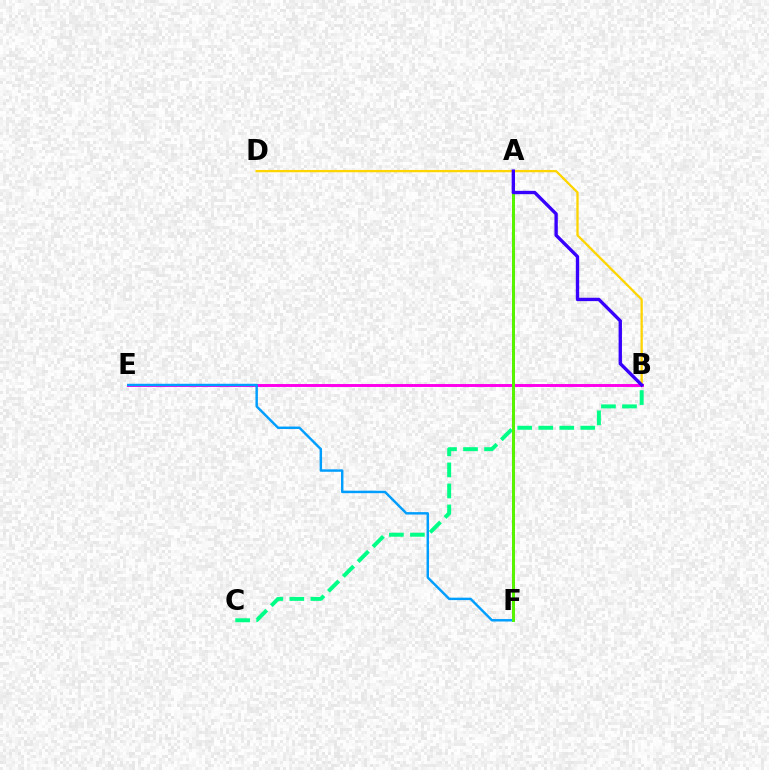{('B', 'D'): [{'color': '#ffd500', 'line_style': 'solid', 'thickness': 1.65}], ('B', 'E'): [{'color': '#ff00ed', 'line_style': 'solid', 'thickness': 2.12}], ('A', 'F'): [{'color': '#ff0000', 'line_style': 'solid', 'thickness': 1.95}, {'color': '#4fff00', 'line_style': 'solid', 'thickness': 2.04}], ('B', 'C'): [{'color': '#00ff86', 'line_style': 'dashed', 'thickness': 2.86}], ('E', 'F'): [{'color': '#009eff', 'line_style': 'solid', 'thickness': 1.76}], ('A', 'B'): [{'color': '#3700ff', 'line_style': 'solid', 'thickness': 2.41}]}